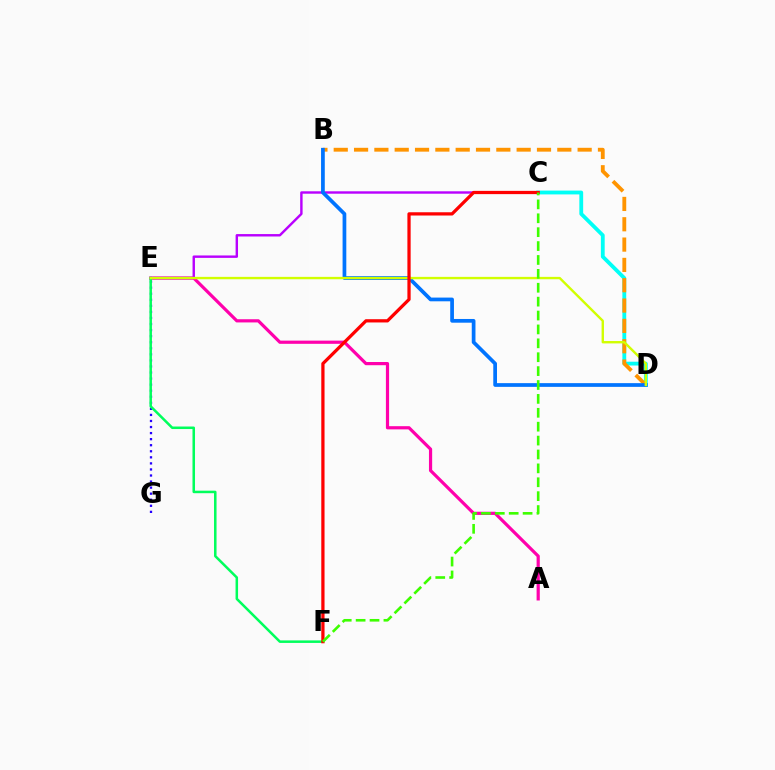{('C', 'D'): [{'color': '#00fff6', 'line_style': 'solid', 'thickness': 2.74}], ('B', 'D'): [{'color': '#ff9400', 'line_style': 'dashed', 'thickness': 2.76}, {'color': '#0074ff', 'line_style': 'solid', 'thickness': 2.68}], ('A', 'E'): [{'color': '#ff00ac', 'line_style': 'solid', 'thickness': 2.3}], ('C', 'E'): [{'color': '#b900ff', 'line_style': 'solid', 'thickness': 1.74}], ('E', 'G'): [{'color': '#2500ff', 'line_style': 'dotted', 'thickness': 1.65}], ('E', 'F'): [{'color': '#00ff5c', 'line_style': 'solid', 'thickness': 1.81}], ('D', 'E'): [{'color': '#d1ff00', 'line_style': 'solid', 'thickness': 1.71}], ('C', 'F'): [{'color': '#ff0000', 'line_style': 'solid', 'thickness': 2.34}, {'color': '#3dff00', 'line_style': 'dashed', 'thickness': 1.89}]}